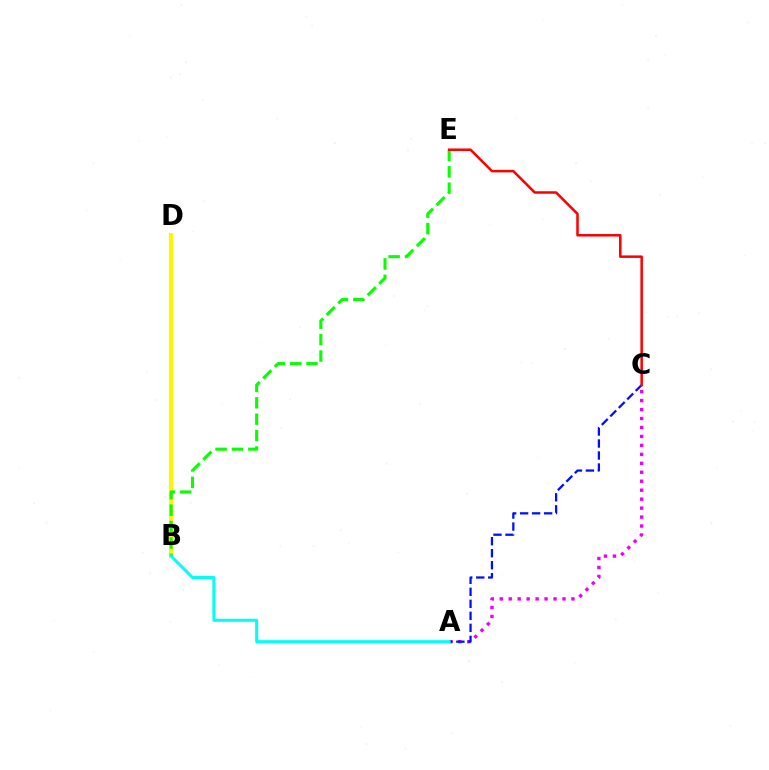{('B', 'D'): [{'color': '#fcf500', 'line_style': 'solid', 'thickness': 2.94}], ('A', 'C'): [{'color': '#ee00ff', 'line_style': 'dotted', 'thickness': 2.43}, {'color': '#0010ff', 'line_style': 'dashed', 'thickness': 1.63}], ('B', 'E'): [{'color': '#08ff00', 'line_style': 'dashed', 'thickness': 2.23}], ('A', 'B'): [{'color': '#00fff6', 'line_style': 'solid', 'thickness': 2.18}], ('C', 'E'): [{'color': '#ff0000', 'line_style': 'solid', 'thickness': 1.81}]}